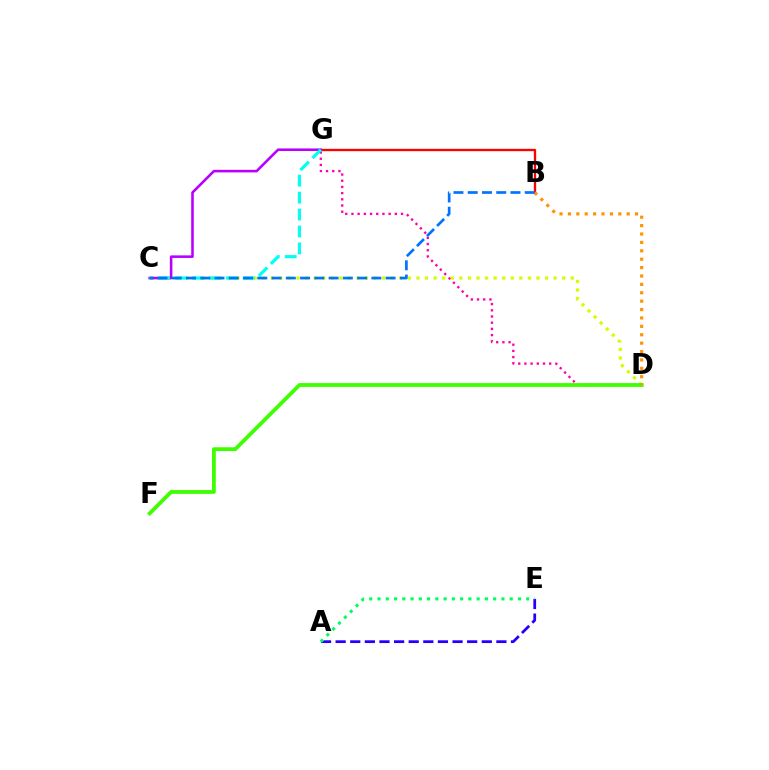{('D', 'G'): [{'color': '#ff00ac', 'line_style': 'dotted', 'thickness': 1.68}], ('A', 'E'): [{'color': '#2500ff', 'line_style': 'dashed', 'thickness': 1.99}, {'color': '#00ff5c', 'line_style': 'dotted', 'thickness': 2.24}], ('C', 'D'): [{'color': '#d1ff00', 'line_style': 'dotted', 'thickness': 2.33}], ('D', 'F'): [{'color': '#3dff00', 'line_style': 'solid', 'thickness': 2.74}], ('B', 'G'): [{'color': '#ff0000', 'line_style': 'solid', 'thickness': 1.68}], ('C', 'G'): [{'color': '#b900ff', 'line_style': 'solid', 'thickness': 1.86}, {'color': '#00fff6', 'line_style': 'dashed', 'thickness': 2.3}], ('B', 'D'): [{'color': '#ff9400', 'line_style': 'dotted', 'thickness': 2.28}], ('B', 'C'): [{'color': '#0074ff', 'line_style': 'dashed', 'thickness': 1.94}]}